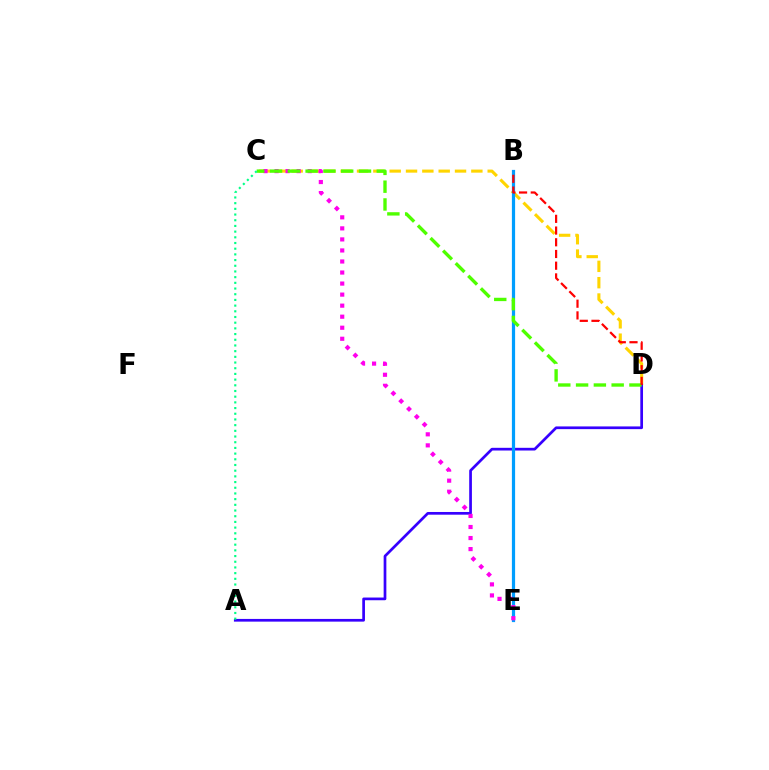{('C', 'D'): [{'color': '#ffd500', 'line_style': 'dashed', 'thickness': 2.22}, {'color': '#4fff00', 'line_style': 'dashed', 'thickness': 2.42}], ('A', 'D'): [{'color': '#3700ff', 'line_style': 'solid', 'thickness': 1.95}], ('B', 'E'): [{'color': '#009eff', 'line_style': 'solid', 'thickness': 2.31}], ('C', 'E'): [{'color': '#ff00ed', 'line_style': 'dotted', 'thickness': 3.0}], ('B', 'D'): [{'color': '#ff0000', 'line_style': 'dashed', 'thickness': 1.59}], ('A', 'C'): [{'color': '#00ff86', 'line_style': 'dotted', 'thickness': 1.55}]}